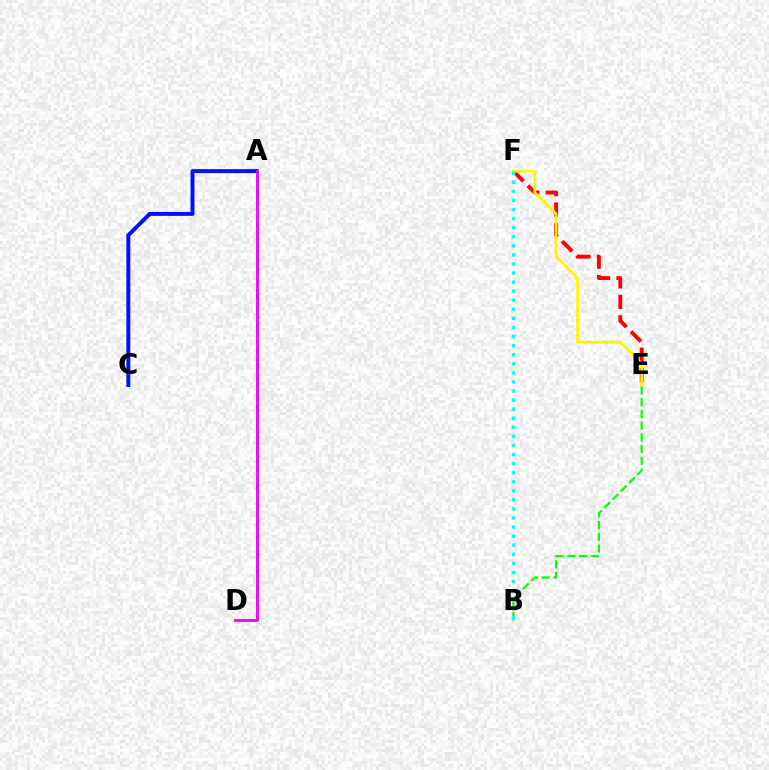{('E', 'F'): [{'color': '#ff0000', 'line_style': 'dashed', 'thickness': 2.79}, {'color': '#fcf500', 'line_style': 'solid', 'thickness': 1.94}], ('A', 'C'): [{'color': '#0010ff', 'line_style': 'solid', 'thickness': 2.84}], ('B', 'E'): [{'color': '#08ff00', 'line_style': 'dashed', 'thickness': 1.59}], ('B', 'F'): [{'color': '#00fff6', 'line_style': 'dotted', 'thickness': 2.47}], ('A', 'D'): [{'color': '#ee00ff', 'line_style': 'solid', 'thickness': 2.03}]}